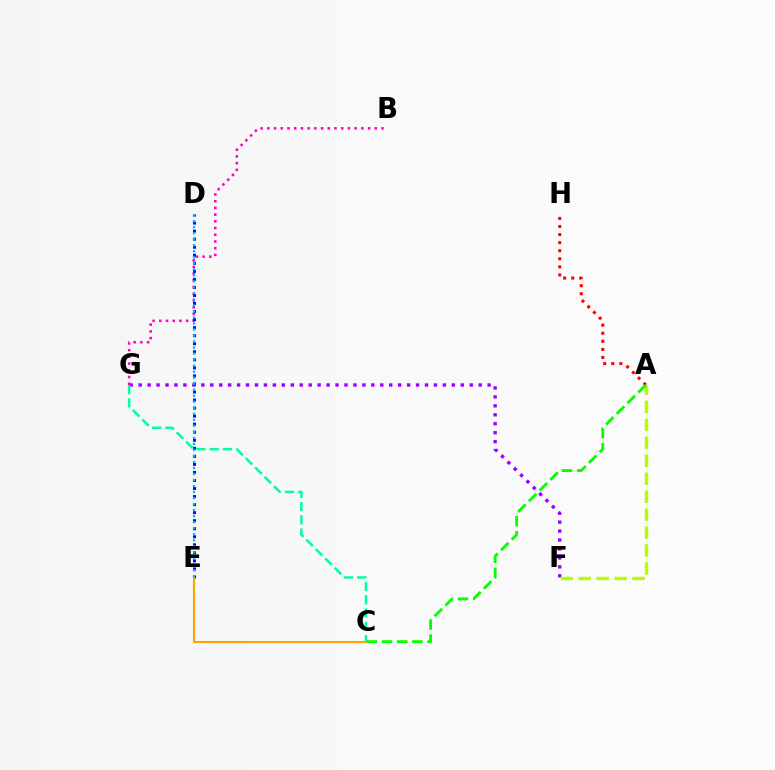{('F', 'G'): [{'color': '#9b00ff', 'line_style': 'dotted', 'thickness': 2.43}], ('B', 'G'): [{'color': '#ff00bd', 'line_style': 'dotted', 'thickness': 1.82}], ('D', 'E'): [{'color': '#0010ff', 'line_style': 'dotted', 'thickness': 2.19}, {'color': '#00b5ff', 'line_style': 'dotted', 'thickness': 1.64}], ('C', 'G'): [{'color': '#00ff9d', 'line_style': 'dashed', 'thickness': 1.8}], ('C', 'E'): [{'color': '#ffa500', 'line_style': 'solid', 'thickness': 1.52}], ('A', 'H'): [{'color': '#ff0000', 'line_style': 'dotted', 'thickness': 2.19}], ('A', 'F'): [{'color': '#b3ff00', 'line_style': 'dashed', 'thickness': 2.44}], ('A', 'C'): [{'color': '#08ff00', 'line_style': 'dashed', 'thickness': 2.06}]}